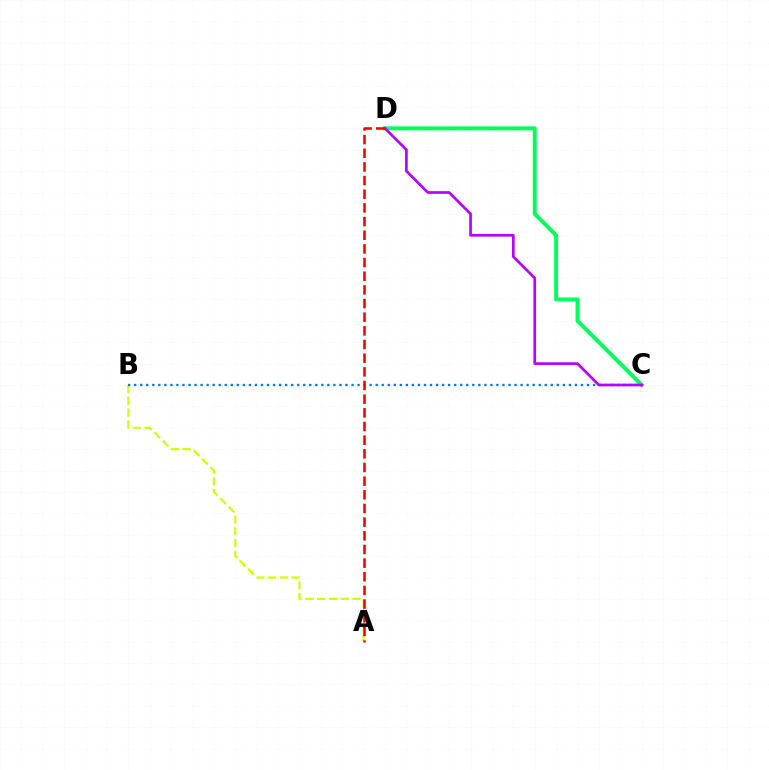{('A', 'B'): [{'color': '#d1ff00', 'line_style': 'dashed', 'thickness': 1.6}], ('B', 'C'): [{'color': '#0074ff', 'line_style': 'dotted', 'thickness': 1.64}], ('C', 'D'): [{'color': '#00ff5c', 'line_style': 'solid', 'thickness': 2.83}, {'color': '#b900ff', 'line_style': 'solid', 'thickness': 1.94}], ('A', 'D'): [{'color': '#ff0000', 'line_style': 'dashed', 'thickness': 1.86}]}